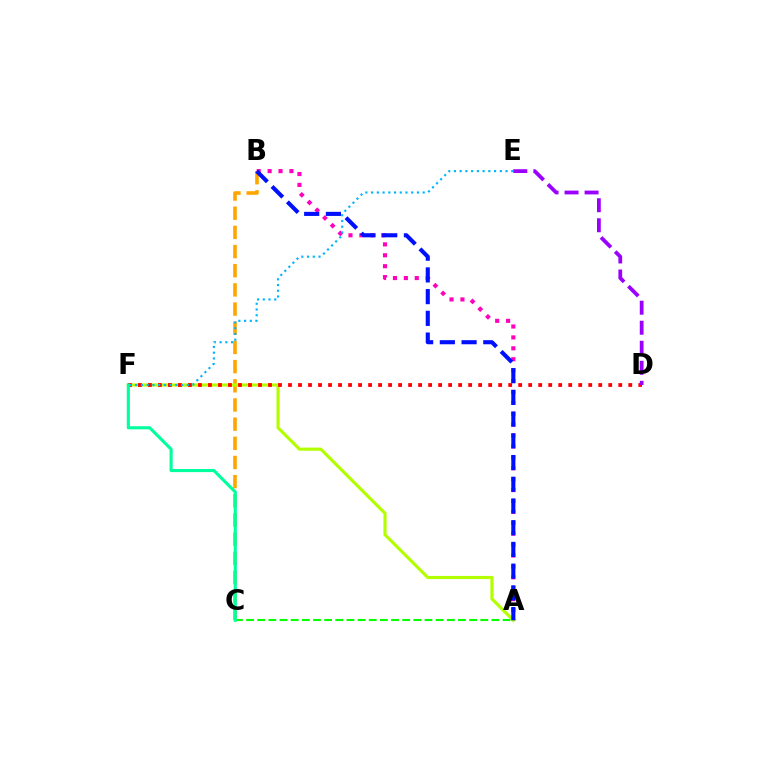{('A', 'B'): [{'color': '#ff00bd', 'line_style': 'dotted', 'thickness': 2.96}, {'color': '#0010ff', 'line_style': 'dashed', 'thickness': 2.95}], ('B', 'C'): [{'color': '#ffa500', 'line_style': 'dashed', 'thickness': 2.6}], ('A', 'C'): [{'color': '#08ff00', 'line_style': 'dashed', 'thickness': 1.52}], ('A', 'F'): [{'color': '#b3ff00', 'line_style': 'solid', 'thickness': 2.27}], ('D', 'F'): [{'color': '#ff0000', 'line_style': 'dotted', 'thickness': 2.72}], ('E', 'F'): [{'color': '#00b5ff', 'line_style': 'dotted', 'thickness': 1.56}], ('D', 'E'): [{'color': '#9b00ff', 'line_style': 'dashed', 'thickness': 2.72}], ('C', 'F'): [{'color': '#00ff9d', 'line_style': 'solid', 'thickness': 2.24}]}